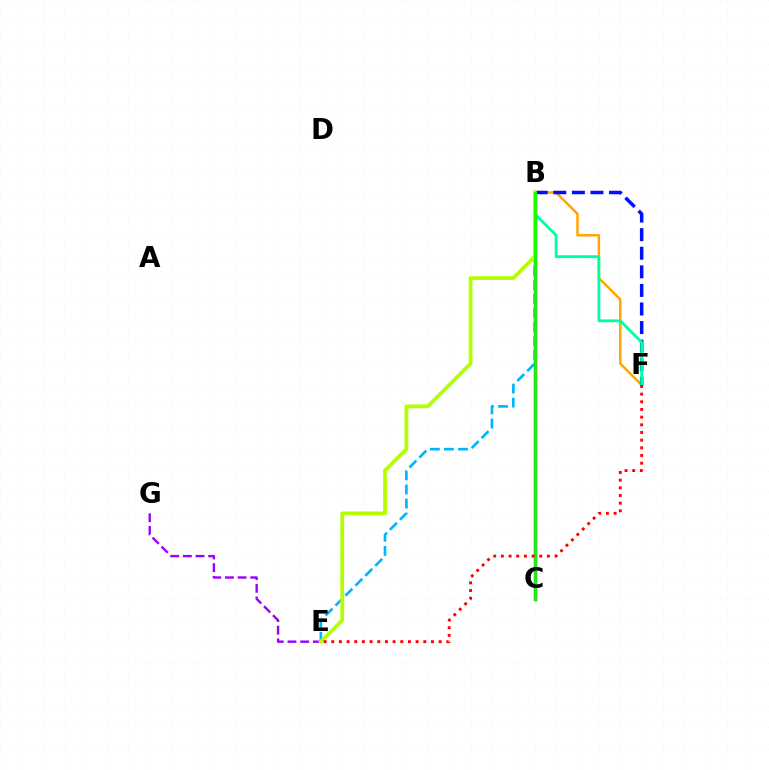{('B', 'E'): [{'color': '#00b5ff', 'line_style': 'dashed', 'thickness': 1.91}, {'color': '#b3ff00', 'line_style': 'solid', 'thickness': 2.71}], ('B', 'F'): [{'color': '#ffa500', 'line_style': 'solid', 'thickness': 1.78}, {'color': '#0010ff', 'line_style': 'dashed', 'thickness': 2.52}, {'color': '#00ff9d', 'line_style': 'solid', 'thickness': 2.02}], ('E', 'G'): [{'color': '#9b00ff', 'line_style': 'dashed', 'thickness': 1.72}], ('B', 'C'): [{'color': '#ff00bd', 'line_style': 'solid', 'thickness': 2.46}, {'color': '#08ff00', 'line_style': 'solid', 'thickness': 2.0}], ('E', 'F'): [{'color': '#ff0000', 'line_style': 'dotted', 'thickness': 2.08}]}